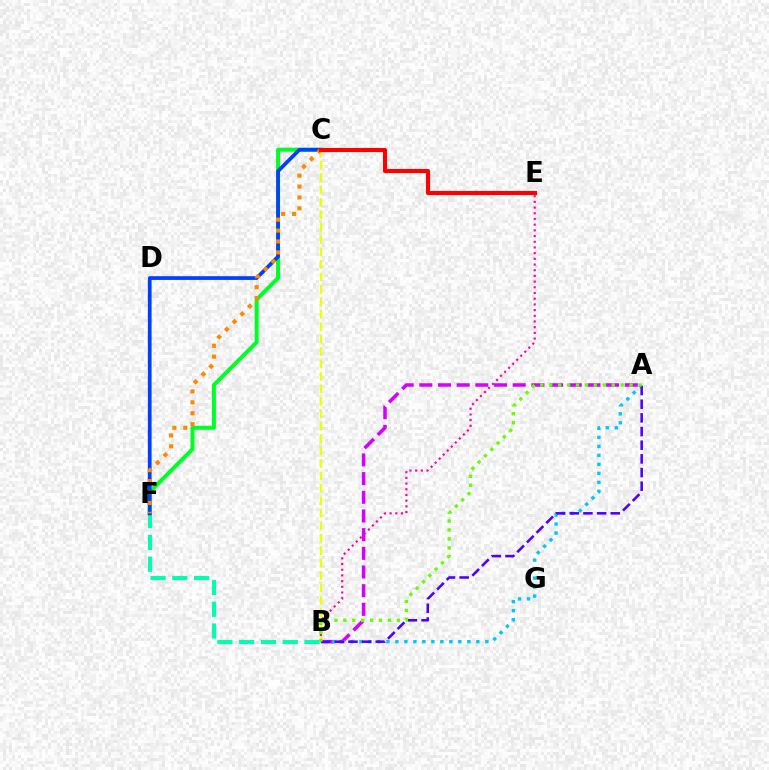{('A', 'B'): [{'color': '#d600ff', 'line_style': 'dashed', 'thickness': 2.54}, {'color': '#00c7ff', 'line_style': 'dotted', 'thickness': 2.44}, {'color': '#4f00ff', 'line_style': 'dashed', 'thickness': 1.86}, {'color': '#66ff00', 'line_style': 'dotted', 'thickness': 2.43}], ('B', 'F'): [{'color': '#00ffaf', 'line_style': 'dashed', 'thickness': 2.96}], ('C', 'F'): [{'color': '#00ff27', 'line_style': 'solid', 'thickness': 2.89}, {'color': '#003fff', 'line_style': 'solid', 'thickness': 2.69}, {'color': '#ff8800', 'line_style': 'dotted', 'thickness': 2.96}], ('B', 'C'): [{'color': '#eeff00', 'line_style': 'dashed', 'thickness': 1.69}], ('B', 'E'): [{'color': '#ff00a0', 'line_style': 'dotted', 'thickness': 1.55}], ('C', 'E'): [{'color': '#ff0000', 'line_style': 'solid', 'thickness': 2.97}]}